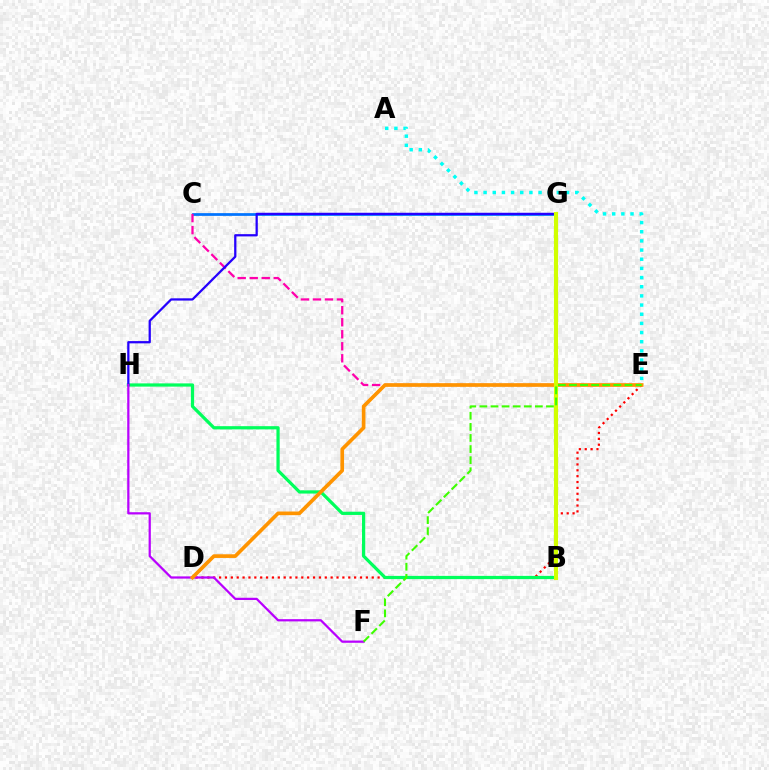{('C', 'G'): [{'color': '#0074ff', 'line_style': 'solid', 'thickness': 1.97}], ('A', 'E'): [{'color': '#00fff6', 'line_style': 'dotted', 'thickness': 2.49}], ('D', 'E'): [{'color': '#ff0000', 'line_style': 'dotted', 'thickness': 1.6}, {'color': '#ff9400', 'line_style': 'solid', 'thickness': 2.64}], ('B', 'H'): [{'color': '#00ff5c', 'line_style': 'solid', 'thickness': 2.32}], ('C', 'E'): [{'color': '#ff00ac', 'line_style': 'dashed', 'thickness': 1.63}], ('G', 'H'): [{'color': '#2500ff', 'line_style': 'solid', 'thickness': 1.62}], ('F', 'H'): [{'color': '#b900ff', 'line_style': 'solid', 'thickness': 1.61}], ('B', 'G'): [{'color': '#d1ff00', 'line_style': 'solid', 'thickness': 2.97}], ('E', 'F'): [{'color': '#3dff00', 'line_style': 'dashed', 'thickness': 1.51}]}